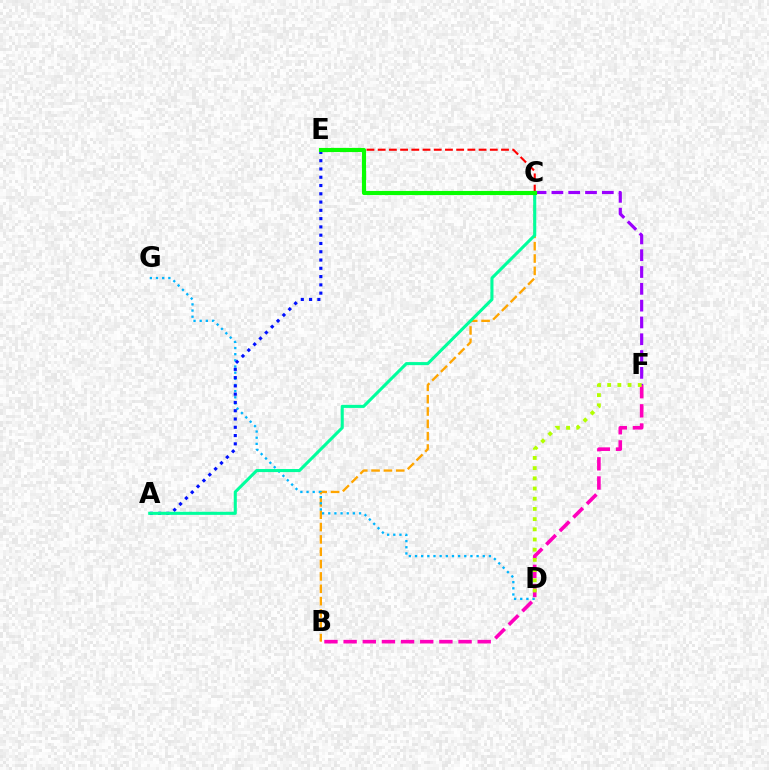{('B', 'F'): [{'color': '#ff00bd', 'line_style': 'dashed', 'thickness': 2.6}], ('B', 'C'): [{'color': '#ffa500', 'line_style': 'dashed', 'thickness': 1.68}], ('D', 'G'): [{'color': '#00b5ff', 'line_style': 'dotted', 'thickness': 1.67}], ('C', 'E'): [{'color': '#ff0000', 'line_style': 'dashed', 'thickness': 1.52}, {'color': '#08ff00', 'line_style': 'solid', 'thickness': 2.97}], ('C', 'F'): [{'color': '#9b00ff', 'line_style': 'dashed', 'thickness': 2.28}], ('D', 'F'): [{'color': '#b3ff00', 'line_style': 'dotted', 'thickness': 2.77}], ('A', 'E'): [{'color': '#0010ff', 'line_style': 'dotted', 'thickness': 2.25}], ('A', 'C'): [{'color': '#00ff9d', 'line_style': 'solid', 'thickness': 2.21}]}